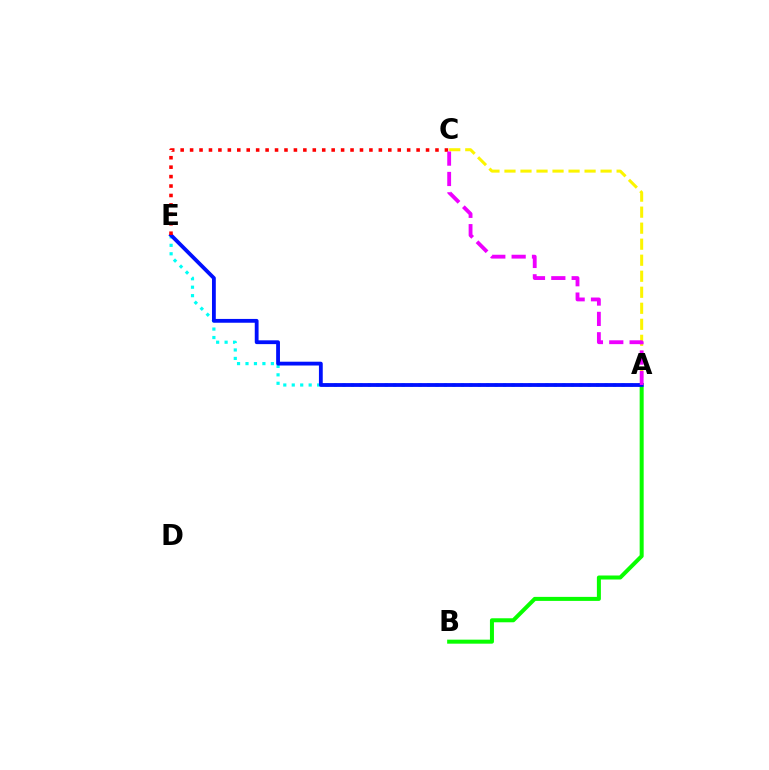{('A', 'E'): [{'color': '#00fff6', 'line_style': 'dotted', 'thickness': 2.3}, {'color': '#0010ff', 'line_style': 'solid', 'thickness': 2.74}], ('A', 'C'): [{'color': '#fcf500', 'line_style': 'dashed', 'thickness': 2.18}, {'color': '#ee00ff', 'line_style': 'dashed', 'thickness': 2.77}], ('A', 'B'): [{'color': '#08ff00', 'line_style': 'solid', 'thickness': 2.89}], ('C', 'E'): [{'color': '#ff0000', 'line_style': 'dotted', 'thickness': 2.56}]}